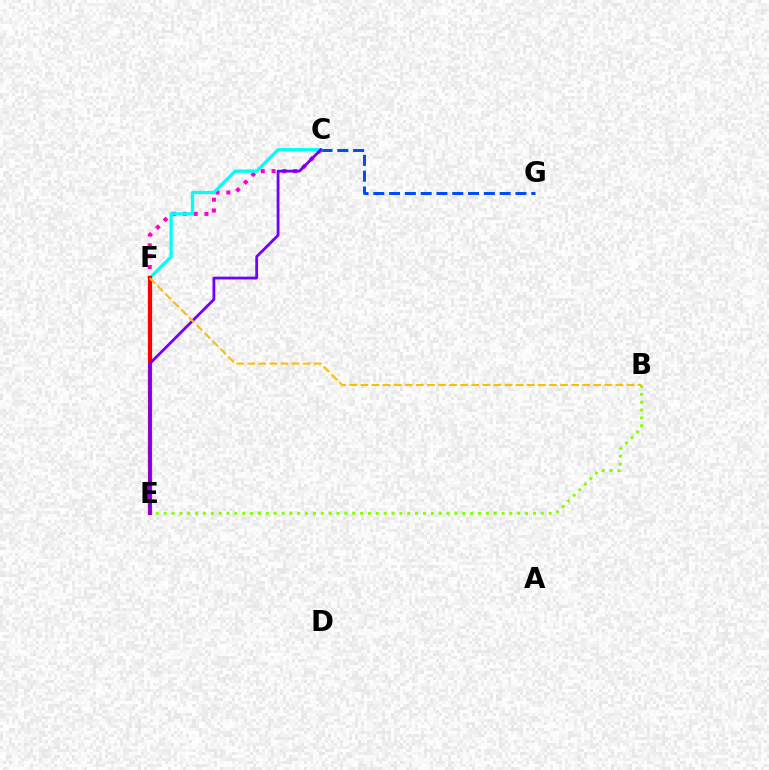{('B', 'E'): [{'color': '#84ff00', 'line_style': 'dotted', 'thickness': 2.14}], ('E', 'F'): [{'color': '#00ff39', 'line_style': 'solid', 'thickness': 2.7}, {'color': '#ff0000', 'line_style': 'solid', 'thickness': 3.0}], ('C', 'F'): [{'color': '#ff00cf', 'line_style': 'dotted', 'thickness': 2.94}, {'color': '#00fff6', 'line_style': 'solid', 'thickness': 2.36}], ('C', 'G'): [{'color': '#004bff', 'line_style': 'dashed', 'thickness': 2.15}], ('C', 'E'): [{'color': '#7200ff', 'line_style': 'solid', 'thickness': 2.01}], ('B', 'F'): [{'color': '#ffbd00', 'line_style': 'dashed', 'thickness': 1.51}]}